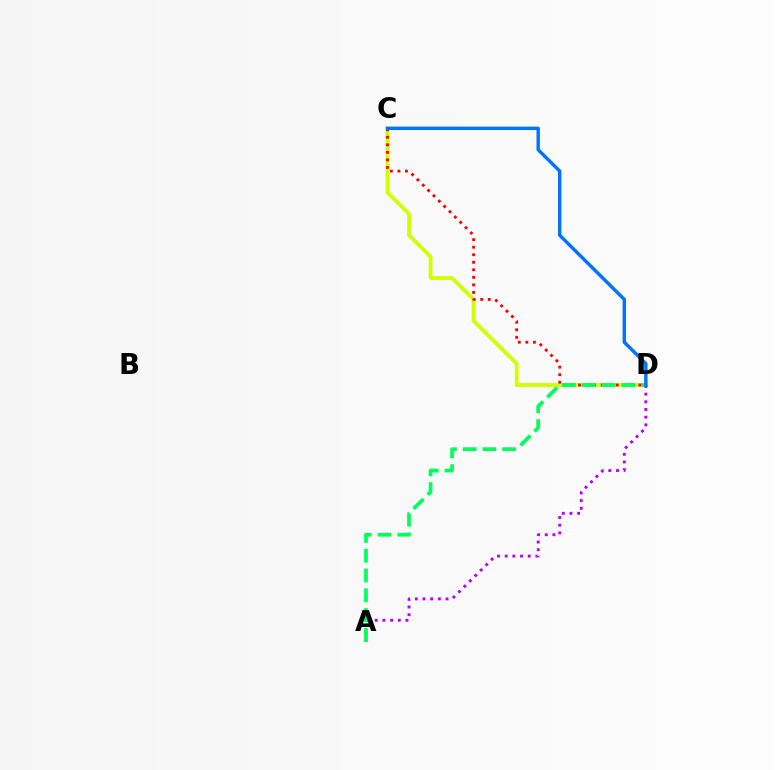{('C', 'D'): [{'color': '#d1ff00', 'line_style': 'solid', 'thickness': 2.74}, {'color': '#ff0000', 'line_style': 'dotted', 'thickness': 2.05}, {'color': '#0074ff', 'line_style': 'solid', 'thickness': 2.47}], ('A', 'D'): [{'color': '#b900ff', 'line_style': 'dotted', 'thickness': 2.09}, {'color': '#00ff5c', 'line_style': 'dashed', 'thickness': 2.68}]}